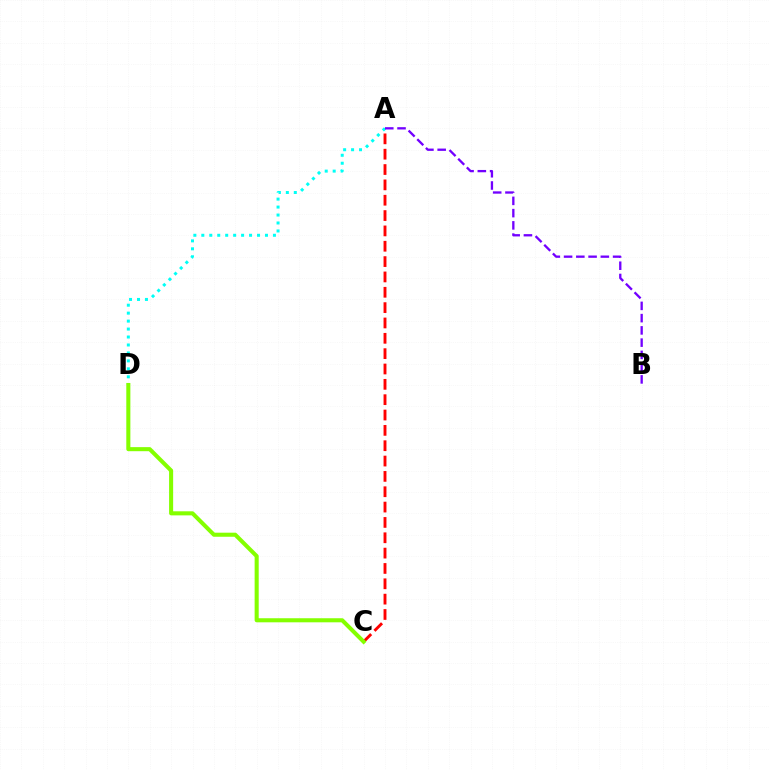{('A', 'C'): [{'color': '#ff0000', 'line_style': 'dashed', 'thickness': 2.08}], ('A', 'D'): [{'color': '#00fff6', 'line_style': 'dotted', 'thickness': 2.16}], ('A', 'B'): [{'color': '#7200ff', 'line_style': 'dashed', 'thickness': 1.66}], ('C', 'D'): [{'color': '#84ff00', 'line_style': 'solid', 'thickness': 2.93}]}